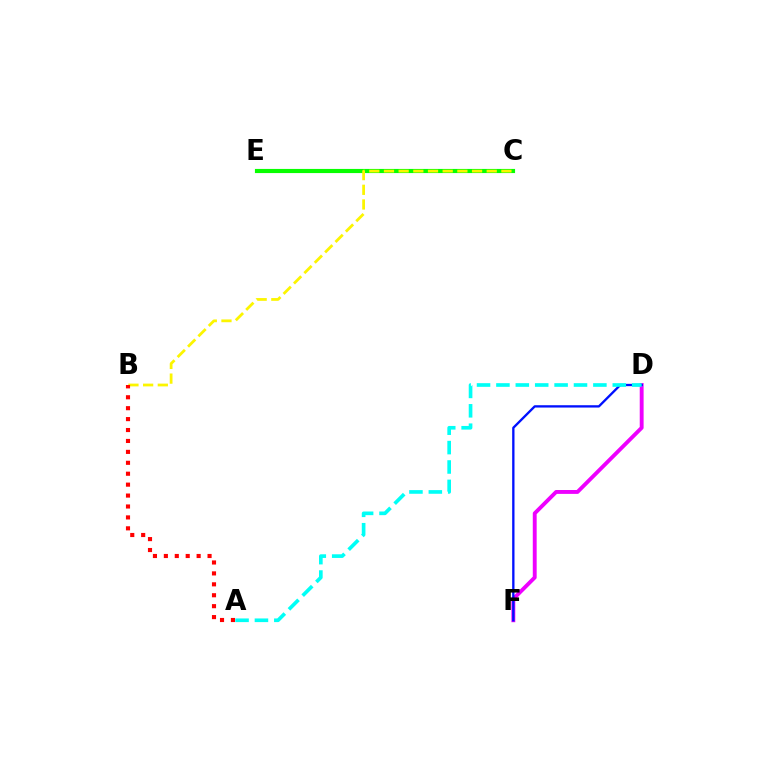{('C', 'E'): [{'color': '#08ff00', 'line_style': 'solid', 'thickness': 2.98}], ('D', 'F'): [{'color': '#ee00ff', 'line_style': 'solid', 'thickness': 2.79}, {'color': '#0010ff', 'line_style': 'solid', 'thickness': 1.68}], ('A', 'D'): [{'color': '#00fff6', 'line_style': 'dashed', 'thickness': 2.63}], ('B', 'C'): [{'color': '#fcf500', 'line_style': 'dashed', 'thickness': 1.99}], ('A', 'B'): [{'color': '#ff0000', 'line_style': 'dotted', 'thickness': 2.97}]}